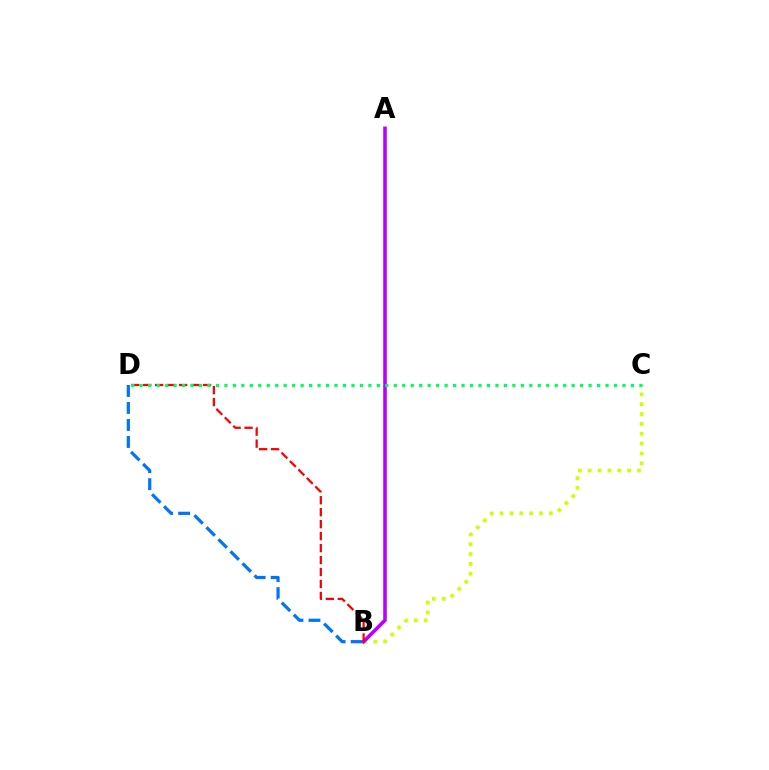{('B', 'D'): [{'color': '#0074ff', 'line_style': 'dashed', 'thickness': 2.31}, {'color': '#ff0000', 'line_style': 'dashed', 'thickness': 1.63}], ('B', 'C'): [{'color': '#d1ff00', 'line_style': 'dotted', 'thickness': 2.68}], ('A', 'B'): [{'color': '#b900ff', 'line_style': 'solid', 'thickness': 2.57}], ('C', 'D'): [{'color': '#00ff5c', 'line_style': 'dotted', 'thickness': 2.3}]}